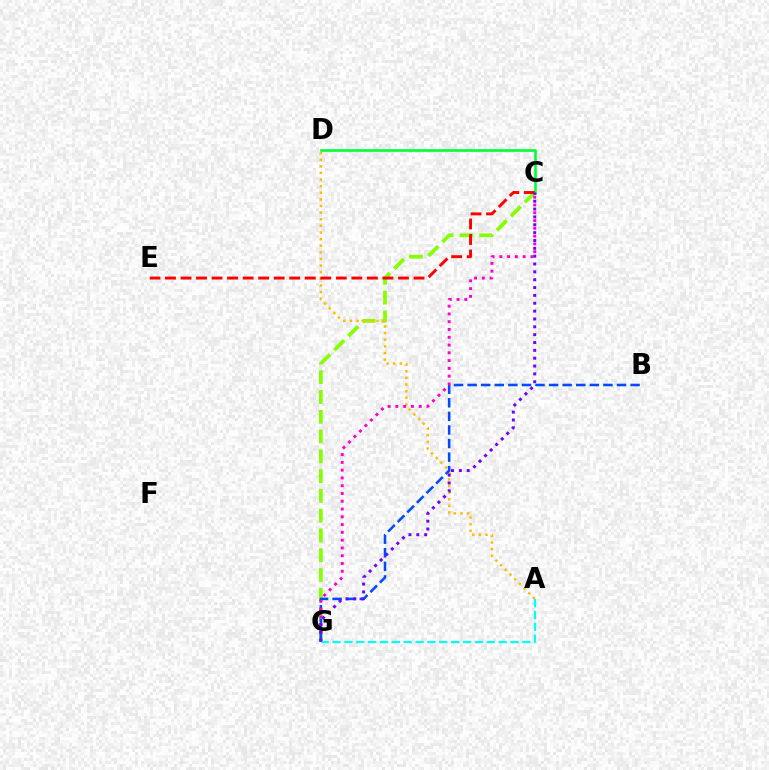{('C', 'D'): [{'color': '#00ff39', 'line_style': 'solid', 'thickness': 1.91}], ('C', 'G'): [{'color': '#84ff00', 'line_style': 'dashed', 'thickness': 2.69}, {'color': '#ff00cf', 'line_style': 'dotted', 'thickness': 2.11}, {'color': '#7200ff', 'line_style': 'dotted', 'thickness': 2.13}], ('A', 'D'): [{'color': '#ffbd00', 'line_style': 'dotted', 'thickness': 1.8}], ('C', 'E'): [{'color': '#ff0000', 'line_style': 'dashed', 'thickness': 2.11}], ('B', 'G'): [{'color': '#004bff', 'line_style': 'dashed', 'thickness': 1.84}], ('A', 'G'): [{'color': '#00fff6', 'line_style': 'dashed', 'thickness': 1.61}]}